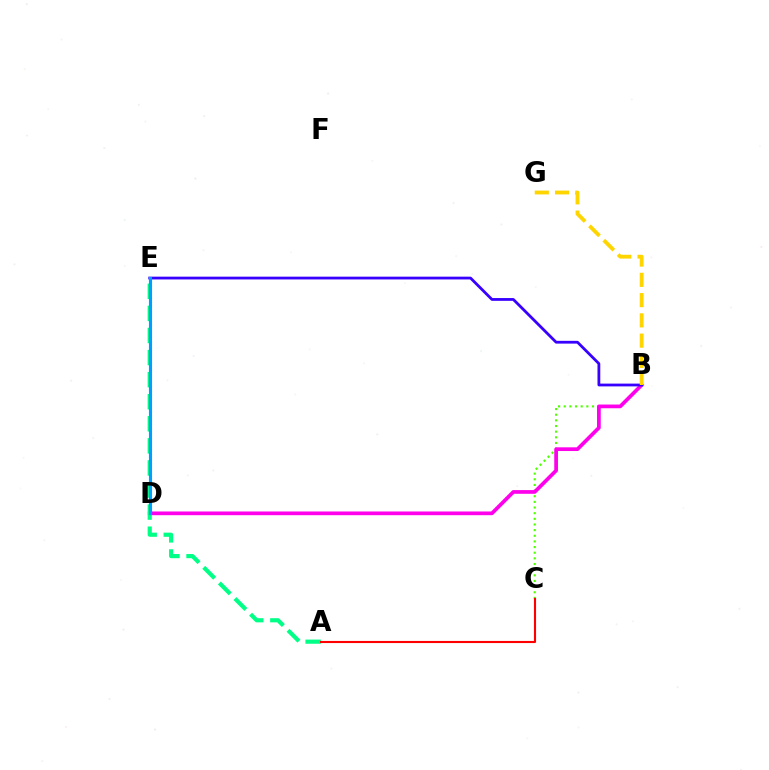{('B', 'C'): [{'color': '#4fff00', 'line_style': 'dotted', 'thickness': 1.53}], ('B', 'D'): [{'color': '#ff00ed', 'line_style': 'solid', 'thickness': 2.67}], ('A', 'E'): [{'color': '#00ff86', 'line_style': 'dashed', 'thickness': 3.0}], ('B', 'E'): [{'color': '#3700ff', 'line_style': 'solid', 'thickness': 2.0}], ('D', 'E'): [{'color': '#009eff', 'line_style': 'solid', 'thickness': 2.25}], ('A', 'C'): [{'color': '#ff0000', 'line_style': 'solid', 'thickness': 1.52}], ('B', 'G'): [{'color': '#ffd500', 'line_style': 'dashed', 'thickness': 2.75}]}